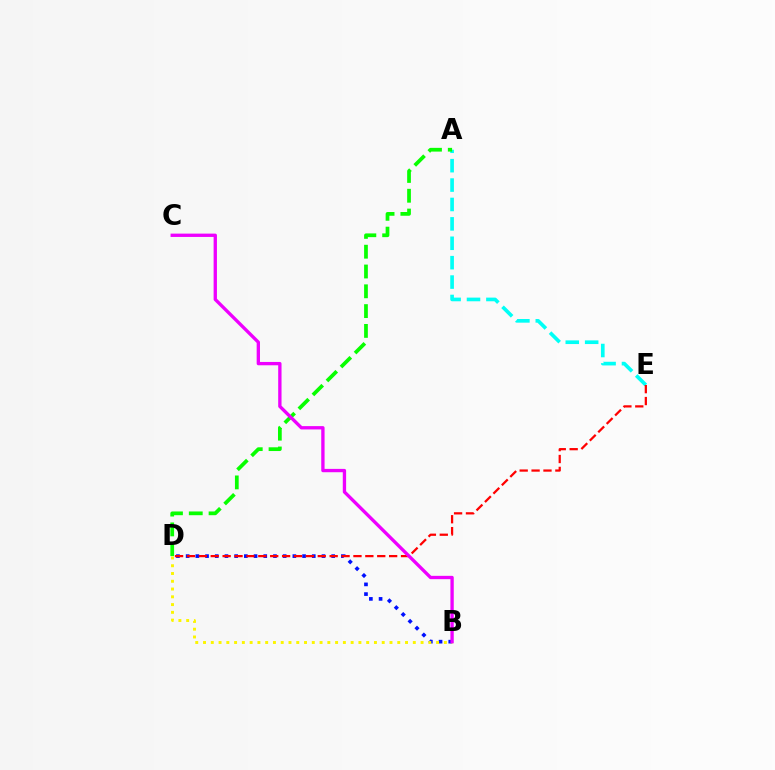{('B', 'D'): [{'color': '#0010ff', 'line_style': 'dotted', 'thickness': 2.64}, {'color': '#fcf500', 'line_style': 'dotted', 'thickness': 2.11}], ('A', 'E'): [{'color': '#00fff6', 'line_style': 'dashed', 'thickness': 2.64}], ('A', 'D'): [{'color': '#08ff00', 'line_style': 'dashed', 'thickness': 2.69}], ('D', 'E'): [{'color': '#ff0000', 'line_style': 'dashed', 'thickness': 1.62}], ('B', 'C'): [{'color': '#ee00ff', 'line_style': 'solid', 'thickness': 2.4}]}